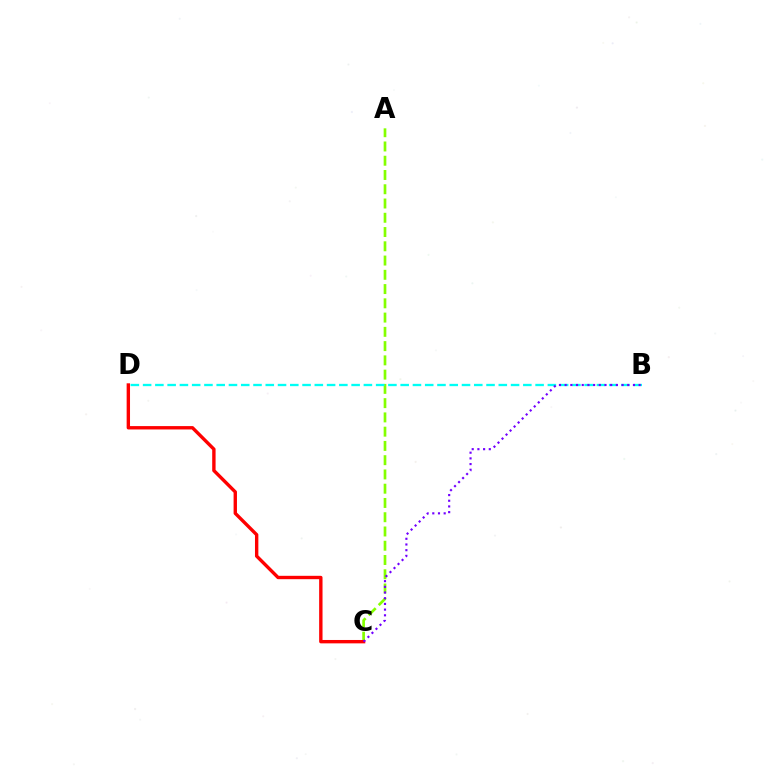{('A', 'C'): [{'color': '#84ff00', 'line_style': 'dashed', 'thickness': 1.94}], ('C', 'D'): [{'color': '#ff0000', 'line_style': 'solid', 'thickness': 2.43}], ('B', 'D'): [{'color': '#00fff6', 'line_style': 'dashed', 'thickness': 1.67}], ('B', 'C'): [{'color': '#7200ff', 'line_style': 'dotted', 'thickness': 1.55}]}